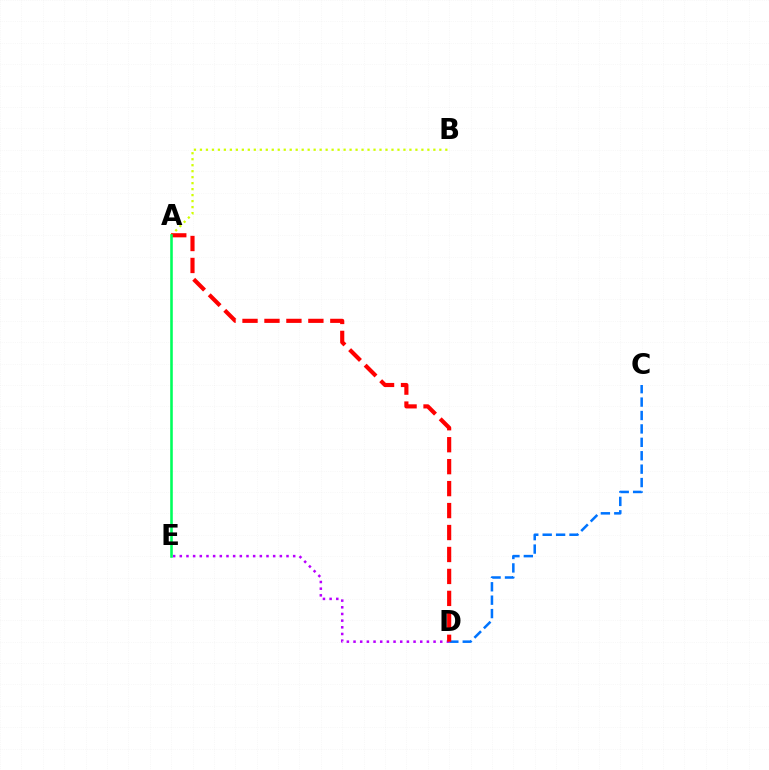{('C', 'D'): [{'color': '#0074ff', 'line_style': 'dashed', 'thickness': 1.82}], ('A', 'B'): [{'color': '#d1ff00', 'line_style': 'dotted', 'thickness': 1.63}], ('D', 'E'): [{'color': '#b900ff', 'line_style': 'dotted', 'thickness': 1.81}], ('A', 'D'): [{'color': '#ff0000', 'line_style': 'dashed', 'thickness': 2.98}], ('A', 'E'): [{'color': '#00ff5c', 'line_style': 'solid', 'thickness': 1.86}]}